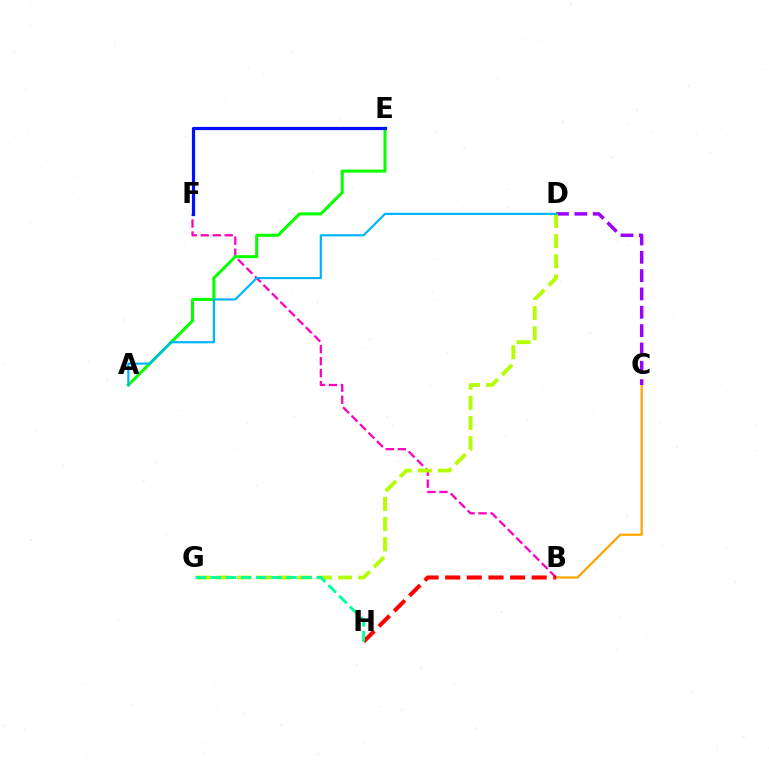{('B', 'C'): [{'color': '#ffa500', 'line_style': 'solid', 'thickness': 1.62}], ('B', 'F'): [{'color': '#ff00bd', 'line_style': 'dashed', 'thickness': 1.63}], ('C', 'D'): [{'color': '#9b00ff', 'line_style': 'dashed', 'thickness': 2.49}], ('B', 'H'): [{'color': '#ff0000', 'line_style': 'dashed', 'thickness': 2.94}], ('A', 'E'): [{'color': '#08ff00', 'line_style': 'solid', 'thickness': 2.18}], ('D', 'G'): [{'color': '#b3ff00', 'line_style': 'dashed', 'thickness': 2.74}], ('G', 'H'): [{'color': '#00ff9d', 'line_style': 'dashed', 'thickness': 2.06}], ('A', 'D'): [{'color': '#00b5ff', 'line_style': 'solid', 'thickness': 1.58}], ('E', 'F'): [{'color': '#0010ff', 'line_style': 'solid', 'thickness': 2.31}]}